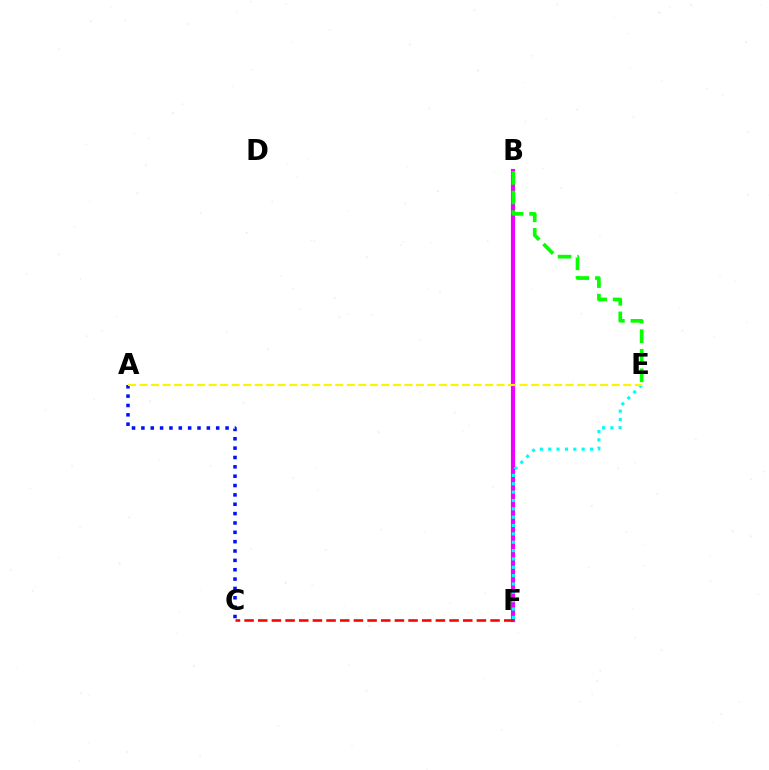{('B', 'F'): [{'color': '#ee00ff', 'line_style': 'solid', 'thickness': 2.99}], ('E', 'F'): [{'color': '#00fff6', 'line_style': 'dotted', 'thickness': 2.27}], ('A', 'C'): [{'color': '#0010ff', 'line_style': 'dotted', 'thickness': 2.54}], ('B', 'E'): [{'color': '#08ff00', 'line_style': 'dashed', 'thickness': 2.66}], ('A', 'E'): [{'color': '#fcf500', 'line_style': 'dashed', 'thickness': 1.56}], ('C', 'F'): [{'color': '#ff0000', 'line_style': 'dashed', 'thickness': 1.86}]}